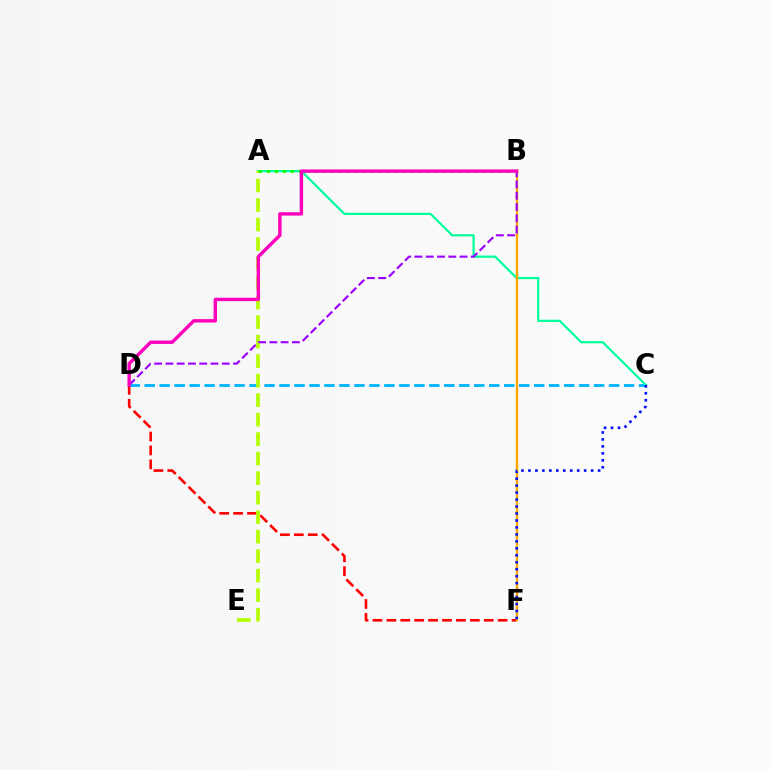{('D', 'F'): [{'color': '#ff0000', 'line_style': 'dashed', 'thickness': 1.89}], ('C', 'D'): [{'color': '#00b5ff', 'line_style': 'dashed', 'thickness': 2.04}], ('A', 'C'): [{'color': '#00ff9d', 'line_style': 'solid', 'thickness': 1.59}], ('B', 'F'): [{'color': '#ffa500', 'line_style': 'solid', 'thickness': 1.71}], ('A', 'E'): [{'color': '#b3ff00', 'line_style': 'dashed', 'thickness': 2.65}], ('A', 'B'): [{'color': '#08ff00', 'line_style': 'dotted', 'thickness': 2.17}], ('B', 'D'): [{'color': '#9b00ff', 'line_style': 'dashed', 'thickness': 1.53}, {'color': '#ff00bd', 'line_style': 'solid', 'thickness': 2.45}], ('C', 'F'): [{'color': '#0010ff', 'line_style': 'dotted', 'thickness': 1.89}]}